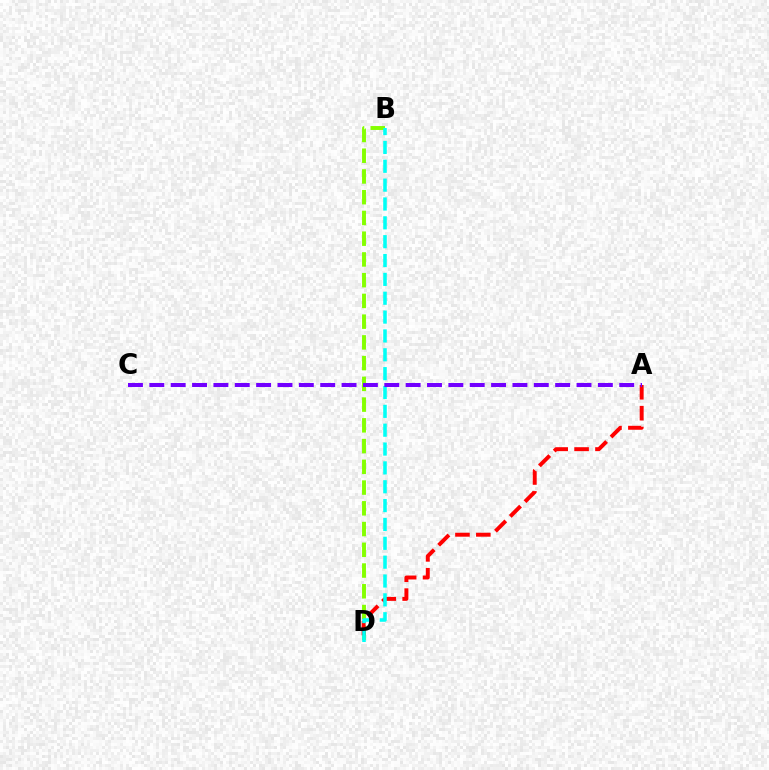{('B', 'D'): [{'color': '#84ff00', 'line_style': 'dashed', 'thickness': 2.82}, {'color': '#00fff6', 'line_style': 'dashed', 'thickness': 2.56}], ('A', 'D'): [{'color': '#ff0000', 'line_style': 'dashed', 'thickness': 2.84}], ('A', 'C'): [{'color': '#7200ff', 'line_style': 'dashed', 'thickness': 2.9}]}